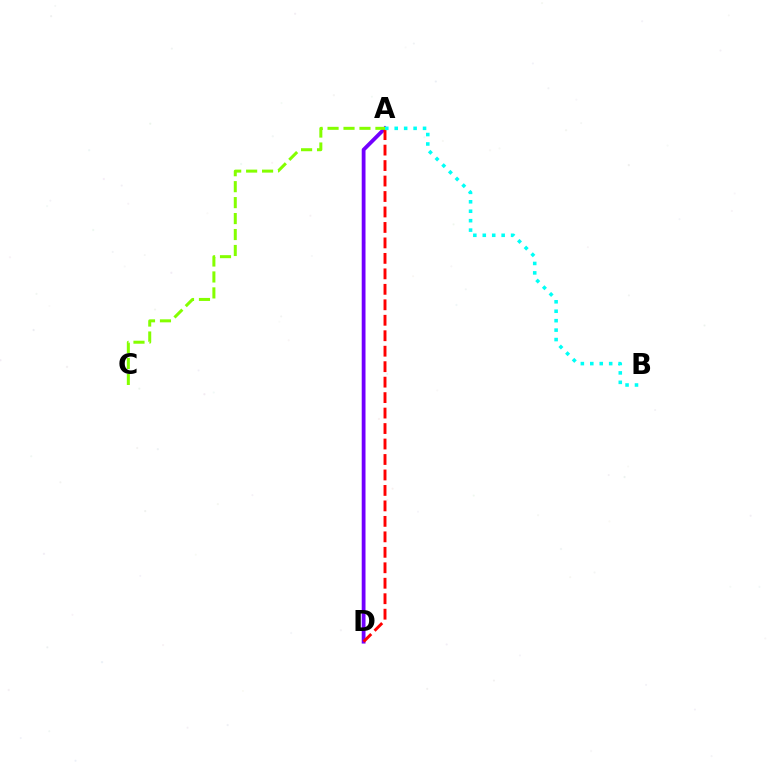{('A', 'D'): [{'color': '#7200ff', 'line_style': 'solid', 'thickness': 2.73}, {'color': '#ff0000', 'line_style': 'dashed', 'thickness': 2.1}], ('A', 'C'): [{'color': '#84ff00', 'line_style': 'dashed', 'thickness': 2.17}], ('A', 'B'): [{'color': '#00fff6', 'line_style': 'dotted', 'thickness': 2.57}]}